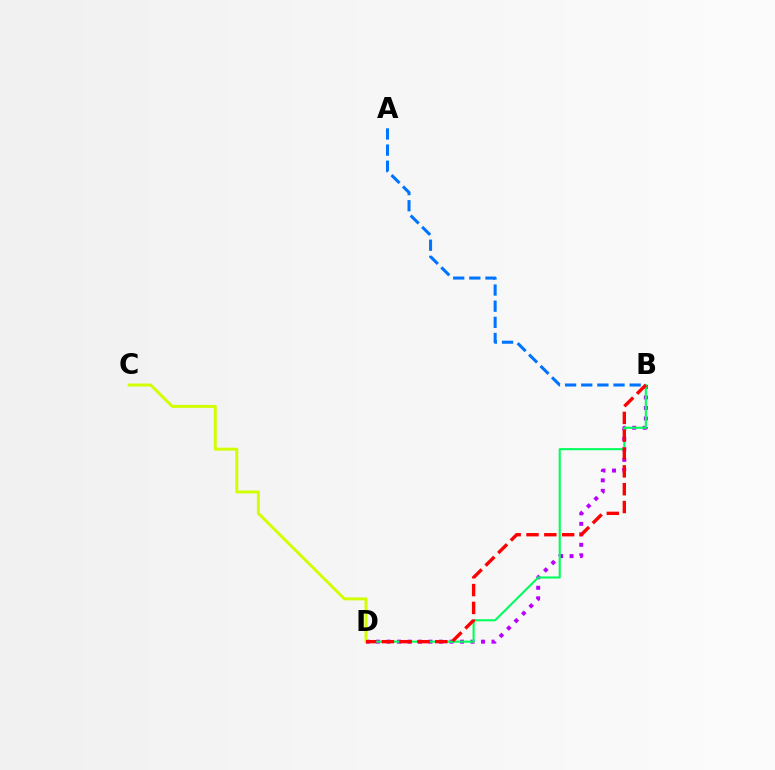{('B', 'D'): [{'color': '#b900ff', 'line_style': 'dotted', 'thickness': 2.85}, {'color': '#00ff5c', 'line_style': 'solid', 'thickness': 1.52}, {'color': '#ff0000', 'line_style': 'dashed', 'thickness': 2.42}], ('C', 'D'): [{'color': '#d1ff00', 'line_style': 'solid', 'thickness': 2.12}], ('A', 'B'): [{'color': '#0074ff', 'line_style': 'dashed', 'thickness': 2.19}]}